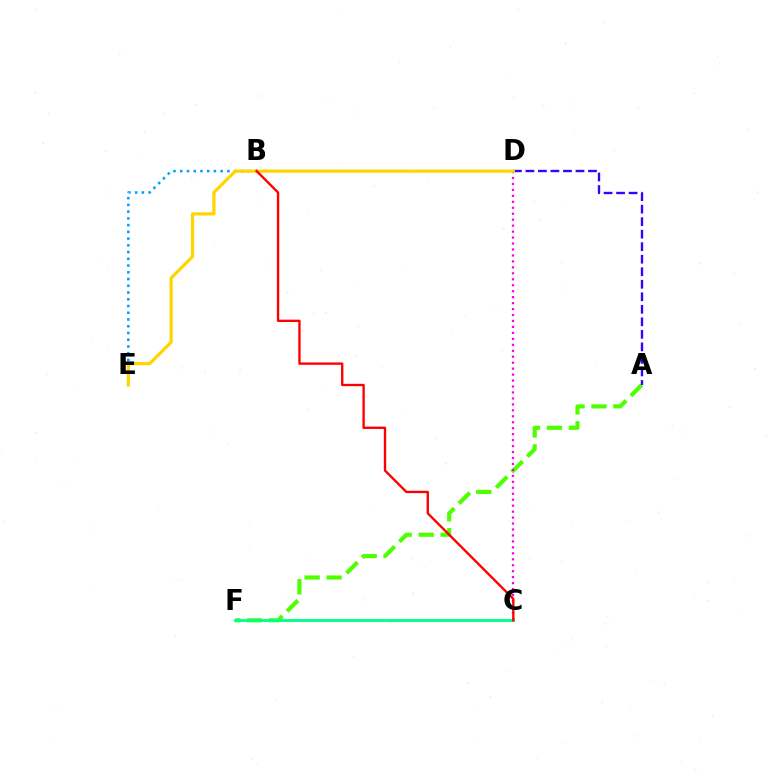{('A', 'F'): [{'color': '#4fff00', 'line_style': 'dashed', 'thickness': 2.98}], ('A', 'D'): [{'color': '#3700ff', 'line_style': 'dashed', 'thickness': 1.7}], ('B', 'E'): [{'color': '#009eff', 'line_style': 'dotted', 'thickness': 1.83}], ('C', 'D'): [{'color': '#ff00ed', 'line_style': 'dotted', 'thickness': 1.62}], ('D', 'E'): [{'color': '#ffd500', 'line_style': 'solid', 'thickness': 2.3}], ('C', 'F'): [{'color': '#00ff86', 'line_style': 'solid', 'thickness': 2.04}], ('B', 'C'): [{'color': '#ff0000', 'line_style': 'solid', 'thickness': 1.7}]}